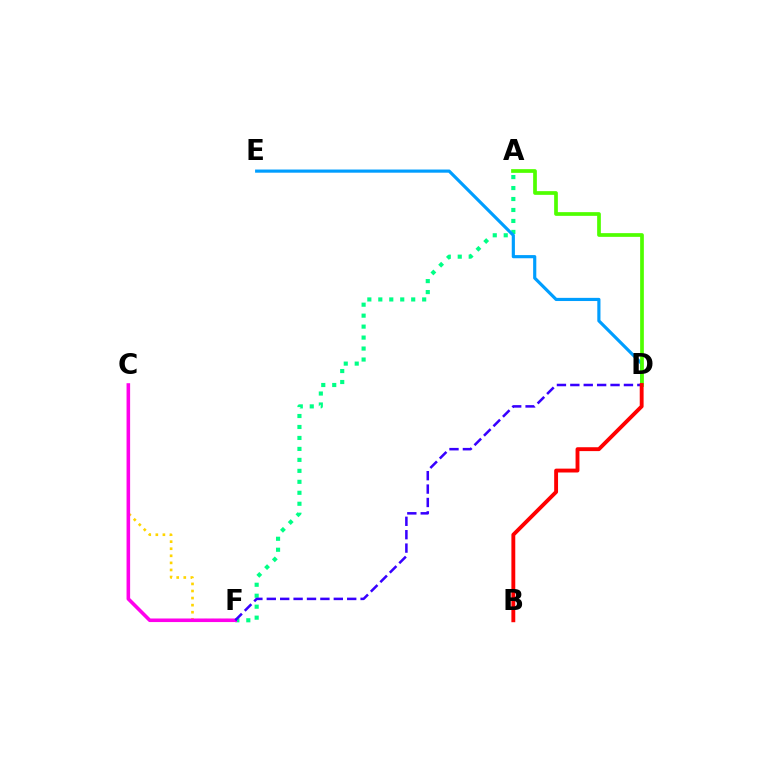{('A', 'F'): [{'color': '#00ff86', 'line_style': 'dotted', 'thickness': 2.98}], ('D', 'E'): [{'color': '#009eff', 'line_style': 'solid', 'thickness': 2.28}], ('A', 'D'): [{'color': '#4fff00', 'line_style': 'solid', 'thickness': 2.67}], ('C', 'F'): [{'color': '#ffd500', 'line_style': 'dotted', 'thickness': 1.92}, {'color': '#ff00ed', 'line_style': 'solid', 'thickness': 2.57}], ('D', 'F'): [{'color': '#3700ff', 'line_style': 'dashed', 'thickness': 1.82}], ('B', 'D'): [{'color': '#ff0000', 'line_style': 'solid', 'thickness': 2.79}]}